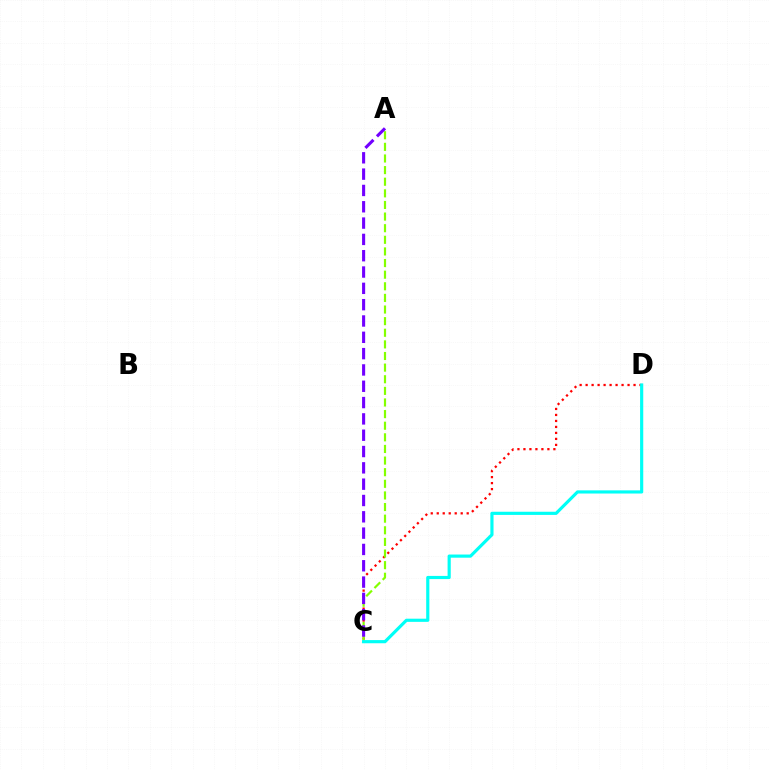{('C', 'D'): [{'color': '#ff0000', 'line_style': 'dotted', 'thickness': 1.63}, {'color': '#00fff6', 'line_style': 'solid', 'thickness': 2.28}], ('A', 'C'): [{'color': '#84ff00', 'line_style': 'dashed', 'thickness': 1.58}, {'color': '#7200ff', 'line_style': 'dashed', 'thickness': 2.22}]}